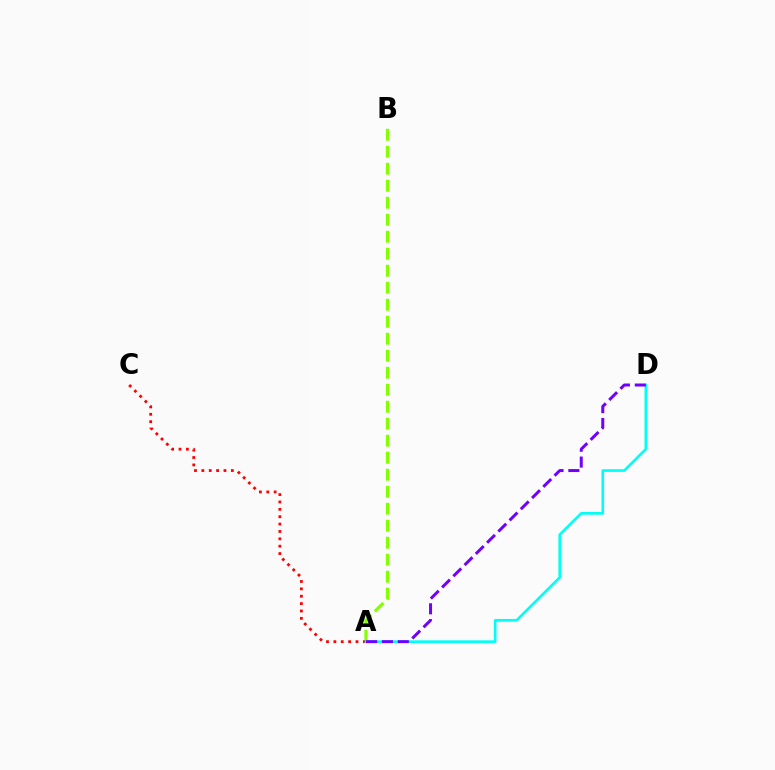{('A', 'B'): [{'color': '#84ff00', 'line_style': 'dashed', 'thickness': 2.31}], ('A', 'C'): [{'color': '#ff0000', 'line_style': 'dotted', 'thickness': 2.0}], ('A', 'D'): [{'color': '#00fff6', 'line_style': 'solid', 'thickness': 1.91}, {'color': '#7200ff', 'line_style': 'dashed', 'thickness': 2.15}]}